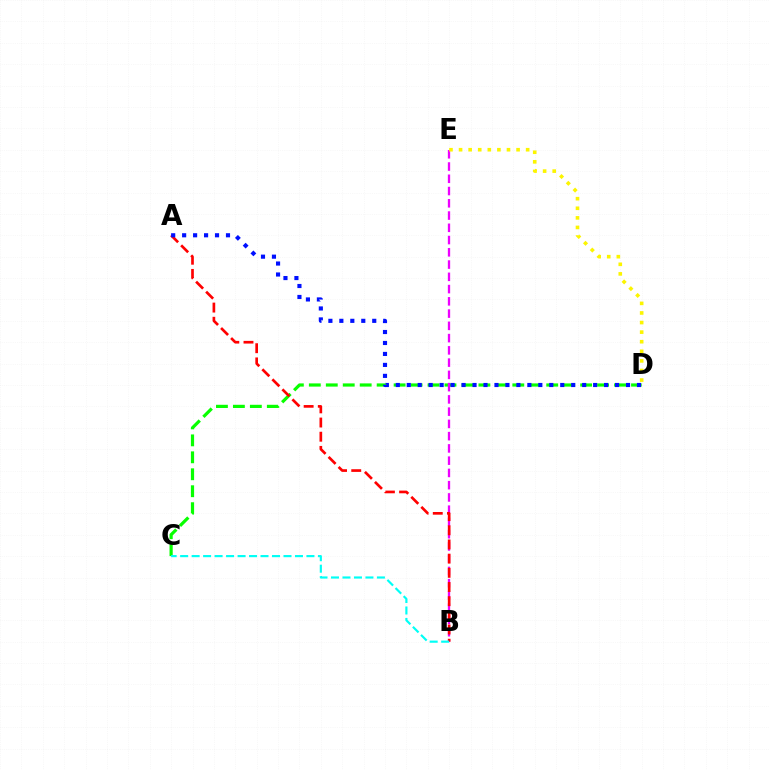{('C', 'D'): [{'color': '#08ff00', 'line_style': 'dashed', 'thickness': 2.3}], ('B', 'E'): [{'color': '#ee00ff', 'line_style': 'dashed', 'thickness': 1.66}], ('D', 'E'): [{'color': '#fcf500', 'line_style': 'dotted', 'thickness': 2.6}], ('A', 'B'): [{'color': '#ff0000', 'line_style': 'dashed', 'thickness': 1.93}], ('A', 'D'): [{'color': '#0010ff', 'line_style': 'dotted', 'thickness': 2.98}], ('B', 'C'): [{'color': '#00fff6', 'line_style': 'dashed', 'thickness': 1.56}]}